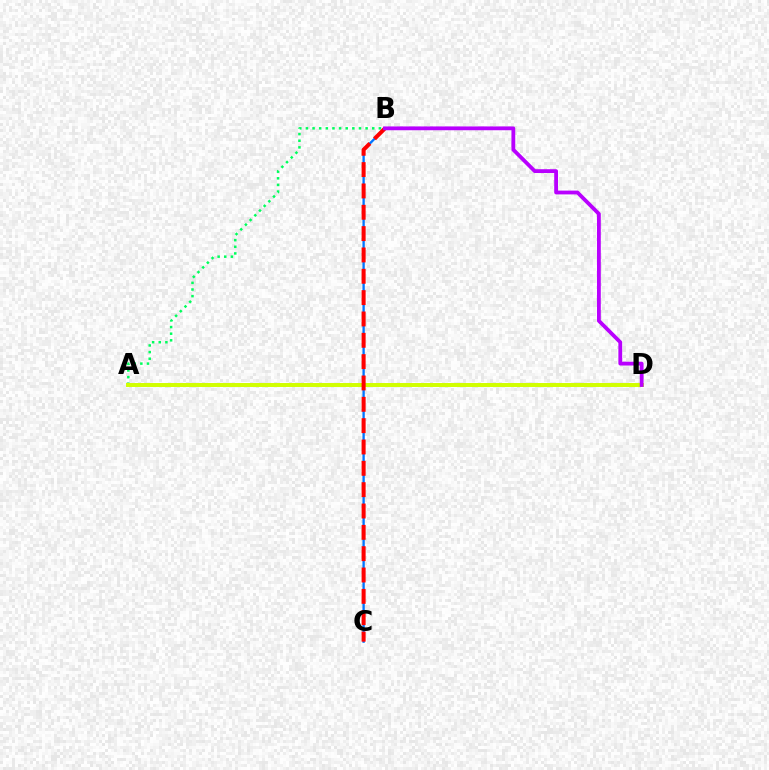{('B', 'C'): [{'color': '#0074ff', 'line_style': 'solid', 'thickness': 1.67}, {'color': '#ff0000', 'line_style': 'dashed', 'thickness': 2.9}], ('A', 'B'): [{'color': '#00ff5c', 'line_style': 'dotted', 'thickness': 1.8}], ('A', 'D'): [{'color': '#d1ff00', 'line_style': 'solid', 'thickness': 2.85}], ('B', 'D'): [{'color': '#b900ff', 'line_style': 'solid', 'thickness': 2.74}]}